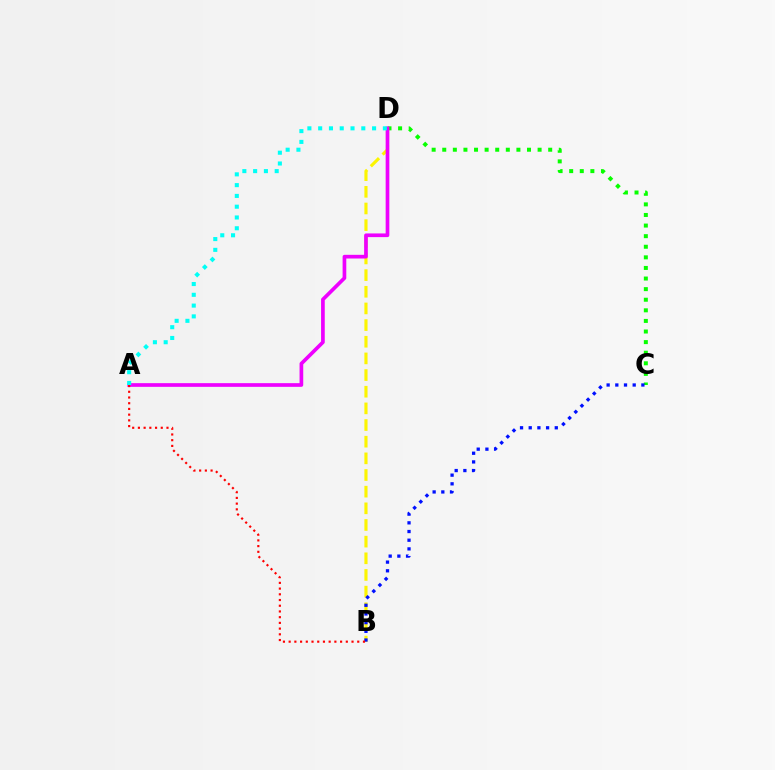{('C', 'D'): [{'color': '#08ff00', 'line_style': 'dotted', 'thickness': 2.88}], ('B', 'D'): [{'color': '#fcf500', 'line_style': 'dashed', 'thickness': 2.26}], ('A', 'D'): [{'color': '#ee00ff', 'line_style': 'solid', 'thickness': 2.65}, {'color': '#00fff6', 'line_style': 'dotted', 'thickness': 2.93}], ('B', 'C'): [{'color': '#0010ff', 'line_style': 'dotted', 'thickness': 2.36}], ('A', 'B'): [{'color': '#ff0000', 'line_style': 'dotted', 'thickness': 1.55}]}